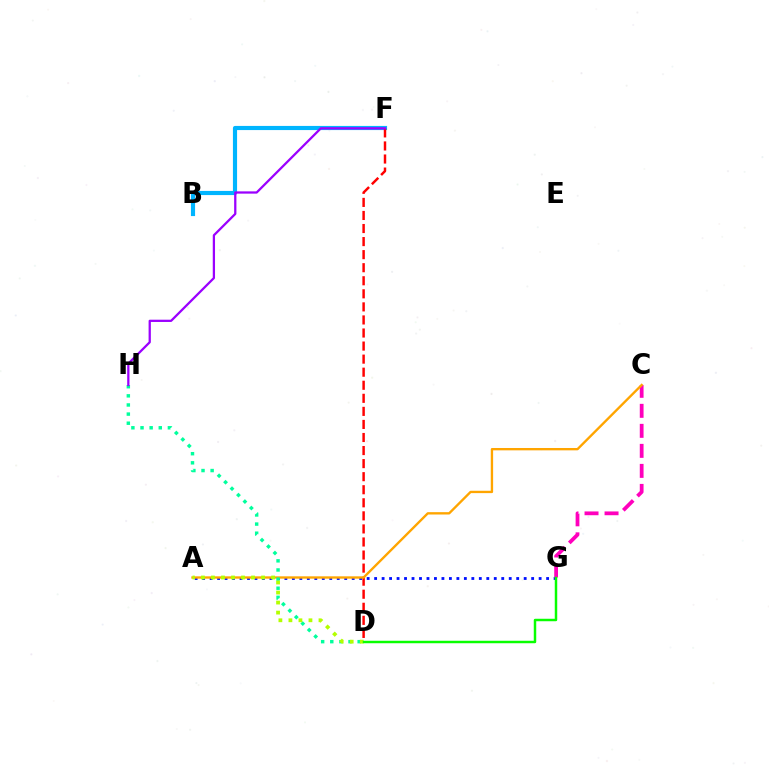{('A', 'G'): [{'color': '#0010ff', 'line_style': 'dotted', 'thickness': 2.03}], ('B', 'F'): [{'color': '#00b5ff', 'line_style': 'solid', 'thickness': 2.99}], ('C', 'G'): [{'color': '#ff00bd', 'line_style': 'dashed', 'thickness': 2.72}], ('D', 'F'): [{'color': '#ff0000', 'line_style': 'dashed', 'thickness': 1.77}], ('A', 'C'): [{'color': '#ffa500', 'line_style': 'solid', 'thickness': 1.69}], ('D', 'H'): [{'color': '#00ff9d', 'line_style': 'dotted', 'thickness': 2.48}], ('A', 'D'): [{'color': '#b3ff00', 'line_style': 'dotted', 'thickness': 2.72}], ('D', 'G'): [{'color': '#08ff00', 'line_style': 'solid', 'thickness': 1.77}], ('F', 'H'): [{'color': '#9b00ff', 'line_style': 'solid', 'thickness': 1.63}]}